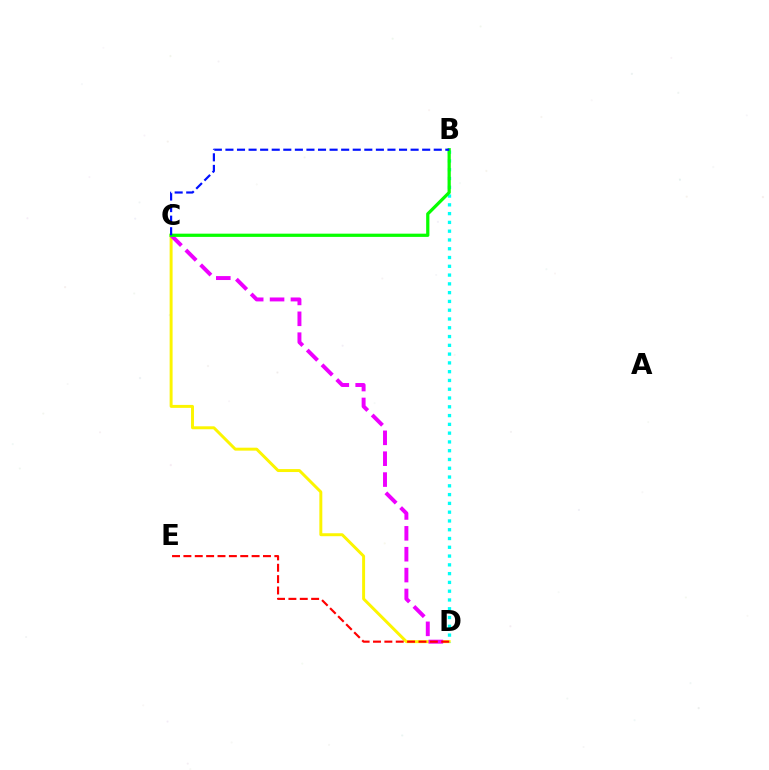{('C', 'D'): [{'color': '#fcf500', 'line_style': 'solid', 'thickness': 2.12}, {'color': '#ee00ff', 'line_style': 'dashed', 'thickness': 2.84}], ('B', 'D'): [{'color': '#00fff6', 'line_style': 'dotted', 'thickness': 2.39}], ('D', 'E'): [{'color': '#ff0000', 'line_style': 'dashed', 'thickness': 1.54}], ('B', 'C'): [{'color': '#08ff00', 'line_style': 'solid', 'thickness': 2.33}, {'color': '#0010ff', 'line_style': 'dashed', 'thickness': 1.57}]}